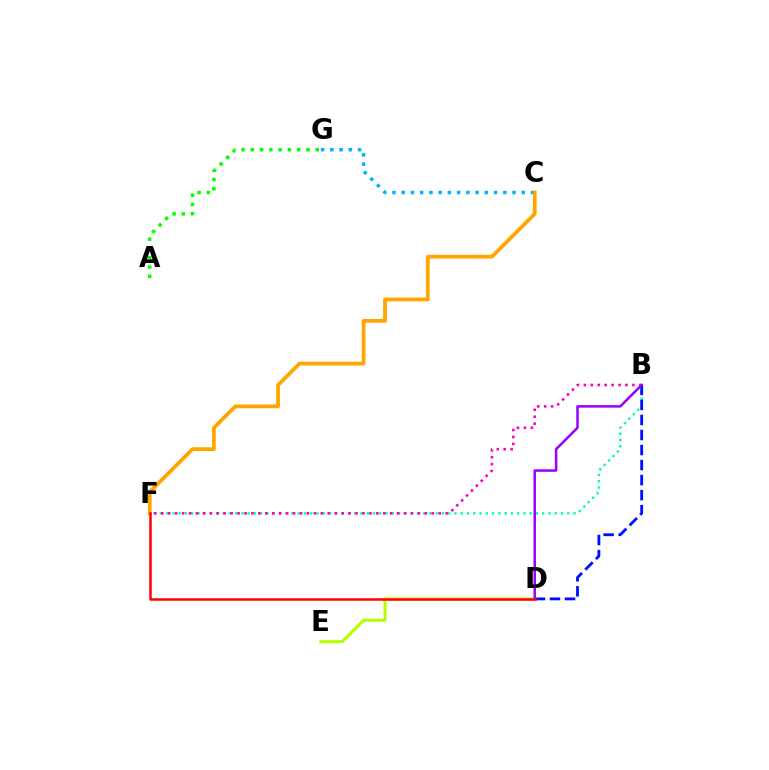{('B', 'F'): [{'color': '#00ff9d', 'line_style': 'dotted', 'thickness': 1.7}, {'color': '#ff00bd', 'line_style': 'dotted', 'thickness': 1.88}], ('C', 'G'): [{'color': '#00b5ff', 'line_style': 'dotted', 'thickness': 2.51}], ('D', 'E'): [{'color': '#b3ff00', 'line_style': 'solid', 'thickness': 2.17}], ('C', 'F'): [{'color': '#ffa500', 'line_style': 'solid', 'thickness': 2.71}], ('B', 'D'): [{'color': '#0010ff', 'line_style': 'dashed', 'thickness': 2.04}, {'color': '#9b00ff', 'line_style': 'solid', 'thickness': 1.81}], ('D', 'F'): [{'color': '#ff0000', 'line_style': 'solid', 'thickness': 1.81}], ('A', 'G'): [{'color': '#08ff00', 'line_style': 'dotted', 'thickness': 2.52}]}